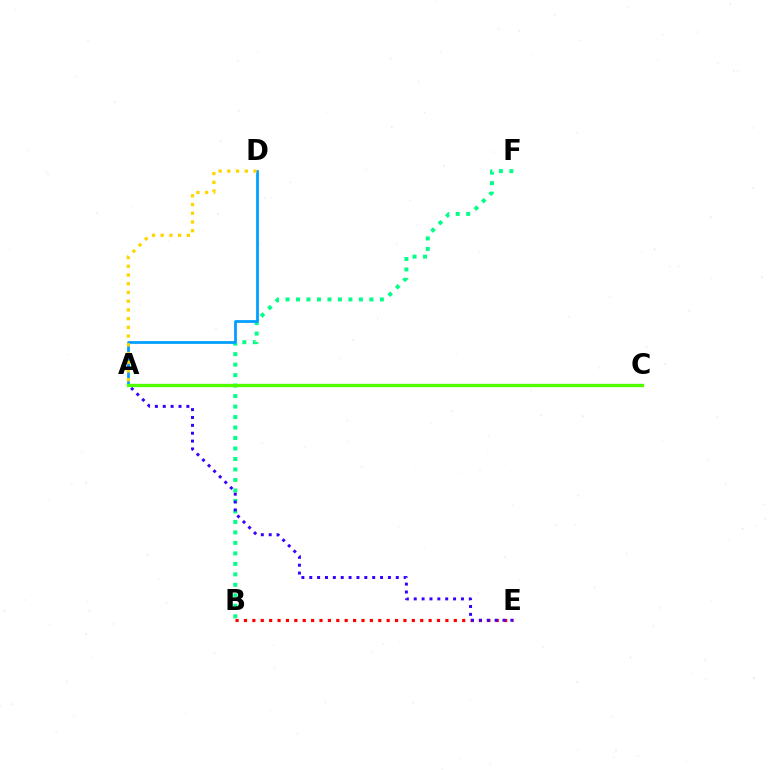{('A', 'C'): [{'color': '#ff00ed', 'line_style': 'solid', 'thickness': 1.5}, {'color': '#4fff00', 'line_style': 'solid', 'thickness': 2.37}], ('B', 'E'): [{'color': '#ff0000', 'line_style': 'dotted', 'thickness': 2.28}], ('B', 'F'): [{'color': '#00ff86', 'line_style': 'dotted', 'thickness': 2.85}], ('A', 'D'): [{'color': '#009eff', 'line_style': 'solid', 'thickness': 1.97}, {'color': '#ffd500', 'line_style': 'dotted', 'thickness': 2.37}], ('A', 'E'): [{'color': '#3700ff', 'line_style': 'dotted', 'thickness': 2.14}]}